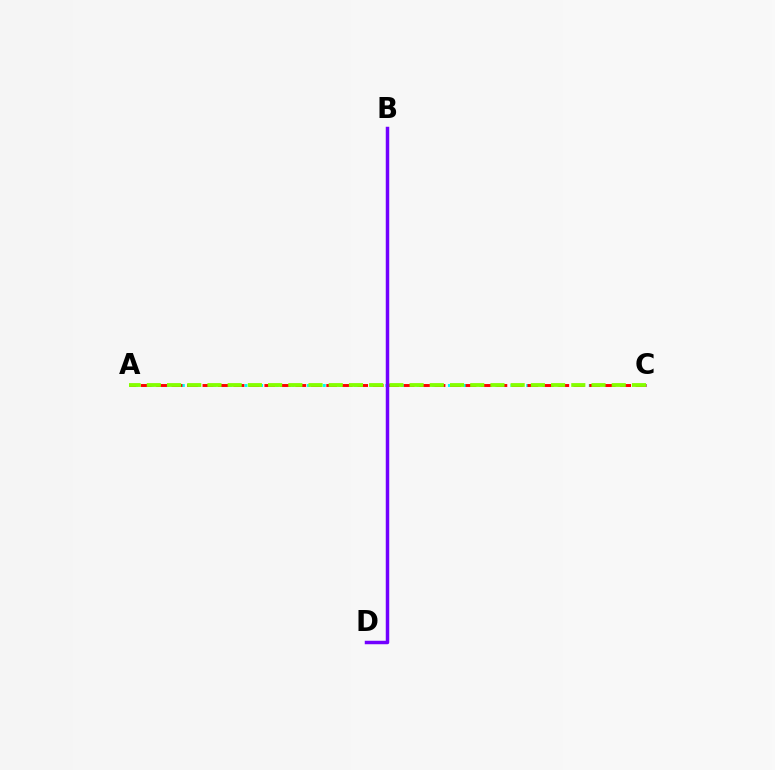{('A', 'C'): [{'color': '#00fff6', 'line_style': 'dotted', 'thickness': 2.13}, {'color': '#ff0000', 'line_style': 'dashed', 'thickness': 2.1}, {'color': '#84ff00', 'line_style': 'dashed', 'thickness': 2.75}], ('B', 'D'): [{'color': '#7200ff', 'line_style': 'solid', 'thickness': 2.5}]}